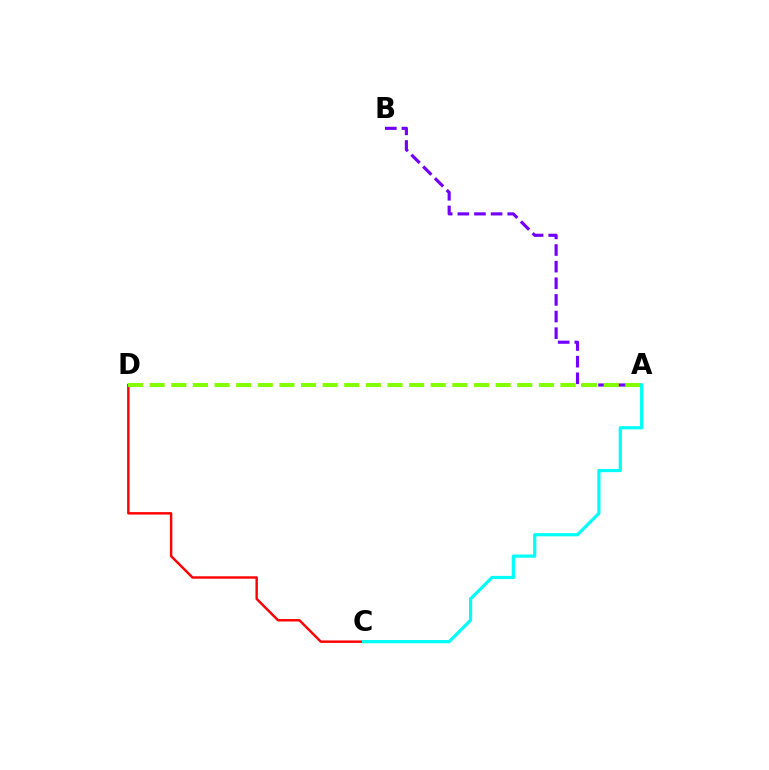{('A', 'B'): [{'color': '#7200ff', 'line_style': 'dashed', 'thickness': 2.26}], ('C', 'D'): [{'color': '#ff0000', 'line_style': 'solid', 'thickness': 1.75}], ('A', 'D'): [{'color': '#84ff00', 'line_style': 'dashed', 'thickness': 2.94}], ('A', 'C'): [{'color': '#00fff6', 'line_style': 'solid', 'thickness': 2.31}]}